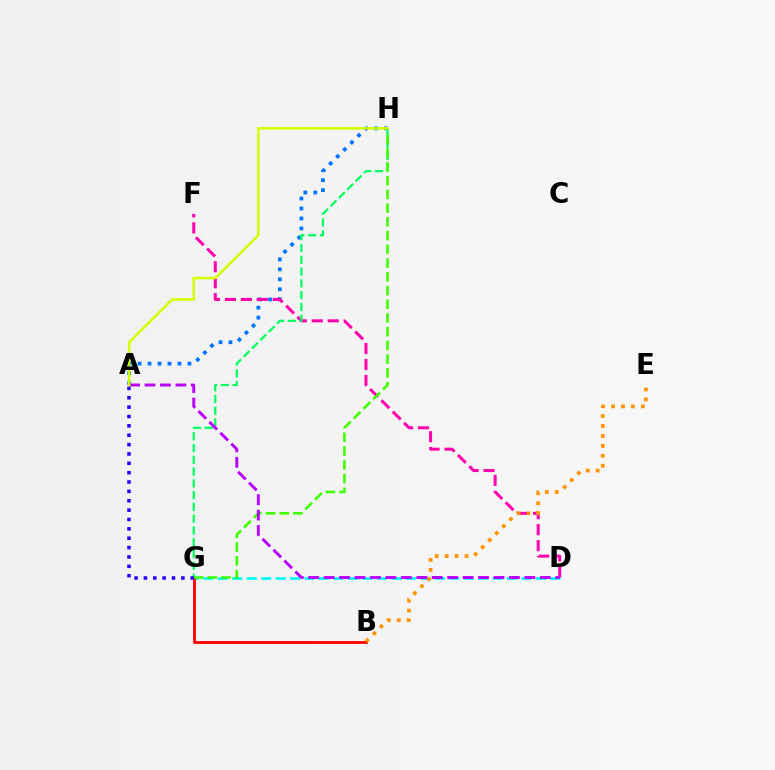{('D', 'G'): [{'color': '#00fff6', 'line_style': 'dashed', 'thickness': 1.96}], ('A', 'H'): [{'color': '#0074ff', 'line_style': 'dotted', 'thickness': 2.71}, {'color': '#d1ff00', 'line_style': 'solid', 'thickness': 1.83}], ('D', 'F'): [{'color': '#ff00ac', 'line_style': 'dashed', 'thickness': 2.17}], ('B', 'G'): [{'color': '#ff0000', 'line_style': 'solid', 'thickness': 2.03}], ('B', 'E'): [{'color': '#ff9400', 'line_style': 'dotted', 'thickness': 2.7}], ('G', 'H'): [{'color': '#00ff5c', 'line_style': 'dashed', 'thickness': 1.6}, {'color': '#3dff00', 'line_style': 'dashed', 'thickness': 1.87}], ('A', 'D'): [{'color': '#b900ff', 'line_style': 'dashed', 'thickness': 2.1}], ('A', 'G'): [{'color': '#2500ff', 'line_style': 'dotted', 'thickness': 2.54}]}